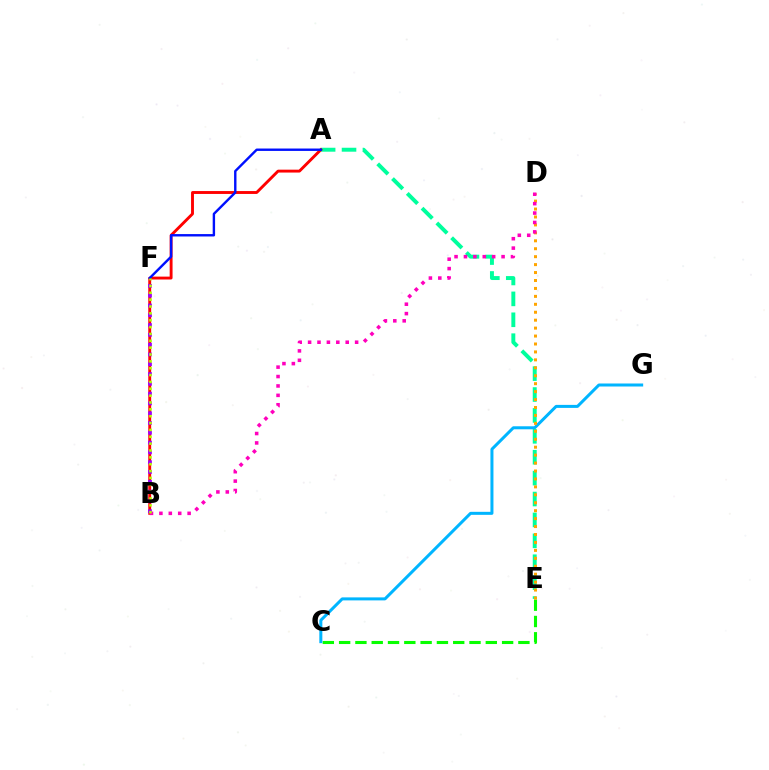{('A', 'E'): [{'color': '#00ff9d', 'line_style': 'dashed', 'thickness': 2.84}], ('C', 'E'): [{'color': '#08ff00', 'line_style': 'dashed', 'thickness': 2.21}], ('A', 'B'): [{'color': '#ff0000', 'line_style': 'solid', 'thickness': 2.08}], ('A', 'F'): [{'color': '#0010ff', 'line_style': 'solid', 'thickness': 1.73}], ('C', 'G'): [{'color': '#00b5ff', 'line_style': 'solid', 'thickness': 2.17}], ('D', 'E'): [{'color': '#ffa500', 'line_style': 'dotted', 'thickness': 2.16}], ('B', 'D'): [{'color': '#ff00bd', 'line_style': 'dotted', 'thickness': 2.56}], ('B', 'F'): [{'color': '#9b00ff', 'line_style': 'dotted', 'thickness': 2.66}, {'color': '#b3ff00', 'line_style': 'dotted', 'thickness': 1.86}]}